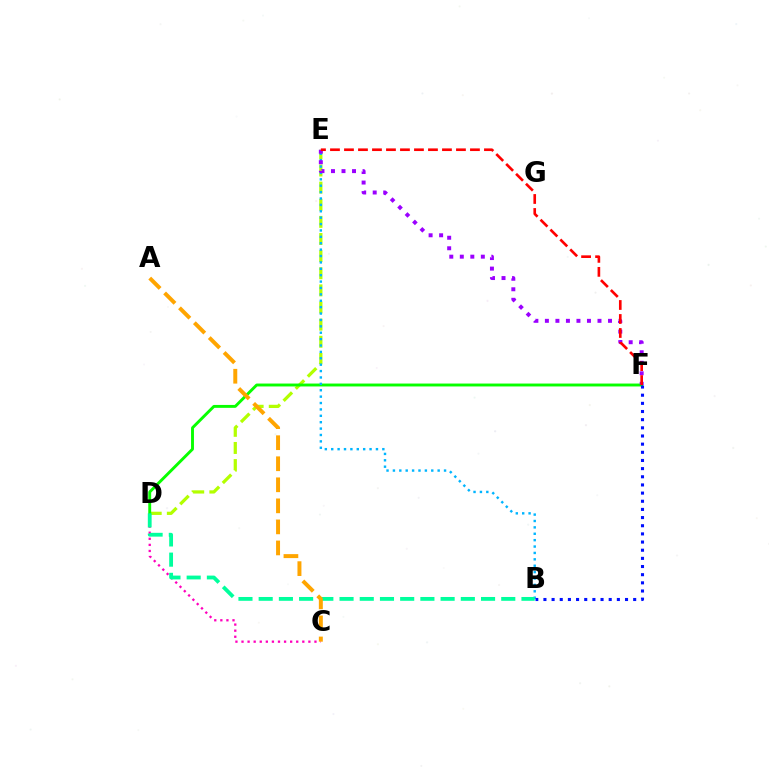{('D', 'E'): [{'color': '#b3ff00', 'line_style': 'dashed', 'thickness': 2.33}], ('C', 'D'): [{'color': '#ff00bd', 'line_style': 'dotted', 'thickness': 1.65}], ('D', 'F'): [{'color': '#08ff00', 'line_style': 'solid', 'thickness': 2.09}], ('B', 'E'): [{'color': '#00b5ff', 'line_style': 'dotted', 'thickness': 1.74}], ('E', 'F'): [{'color': '#9b00ff', 'line_style': 'dotted', 'thickness': 2.86}, {'color': '#ff0000', 'line_style': 'dashed', 'thickness': 1.9}], ('B', 'F'): [{'color': '#0010ff', 'line_style': 'dotted', 'thickness': 2.22}], ('B', 'D'): [{'color': '#00ff9d', 'line_style': 'dashed', 'thickness': 2.75}], ('A', 'C'): [{'color': '#ffa500', 'line_style': 'dashed', 'thickness': 2.86}]}